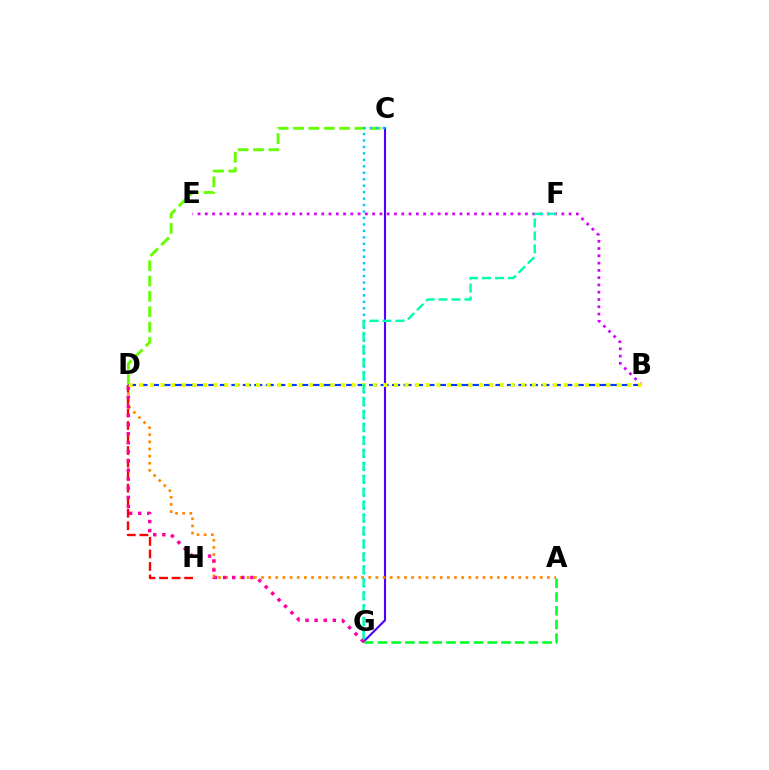{('C', 'D'): [{'color': '#66ff00', 'line_style': 'dashed', 'thickness': 2.09}], ('C', 'G'): [{'color': '#4f00ff', 'line_style': 'solid', 'thickness': 1.52}, {'color': '#00c7ff', 'line_style': 'dotted', 'thickness': 1.75}], ('B', 'E'): [{'color': '#d600ff', 'line_style': 'dotted', 'thickness': 1.98}], ('A', 'D'): [{'color': '#ff8800', 'line_style': 'dotted', 'thickness': 1.94}], ('A', 'G'): [{'color': '#00ff27', 'line_style': 'dashed', 'thickness': 1.86}], ('B', 'D'): [{'color': '#003fff', 'line_style': 'dashed', 'thickness': 1.56}, {'color': '#eeff00', 'line_style': 'dotted', 'thickness': 2.88}], ('D', 'H'): [{'color': '#ff0000', 'line_style': 'dashed', 'thickness': 1.7}], ('D', 'G'): [{'color': '#ff00a0', 'line_style': 'dotted', 'thickness': 2.47}], ('F', 'G'): [{'color': '#00ffaf', 'line_style': 'dashed', 'thickness': 1.76}]}